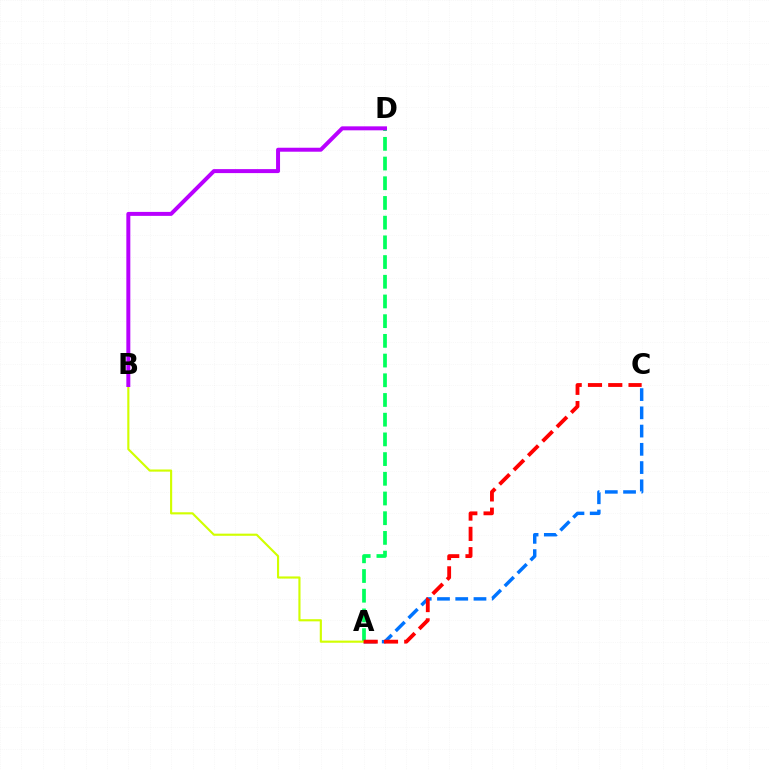{('A', 'C'): [{'color': '#0074ff', 'line_style': 'dashed', 'thickness': 2.48}, {'color': '#ff0000', 'line_style': 'dashed', 'thickness': 2.76}], ('A', 'D'): [{'color': '#00ff5c', 'line_style': 'dashed', 'thickness': 2.68}], ('A', 'B'): [{'color': '#d1ff00', 'line_style': 'solid', 'thickness': 1.54}], ('B', 'D'): [{'color': '#b900ff', 'line_style': 'solid', 'thickness': 2.86}]}